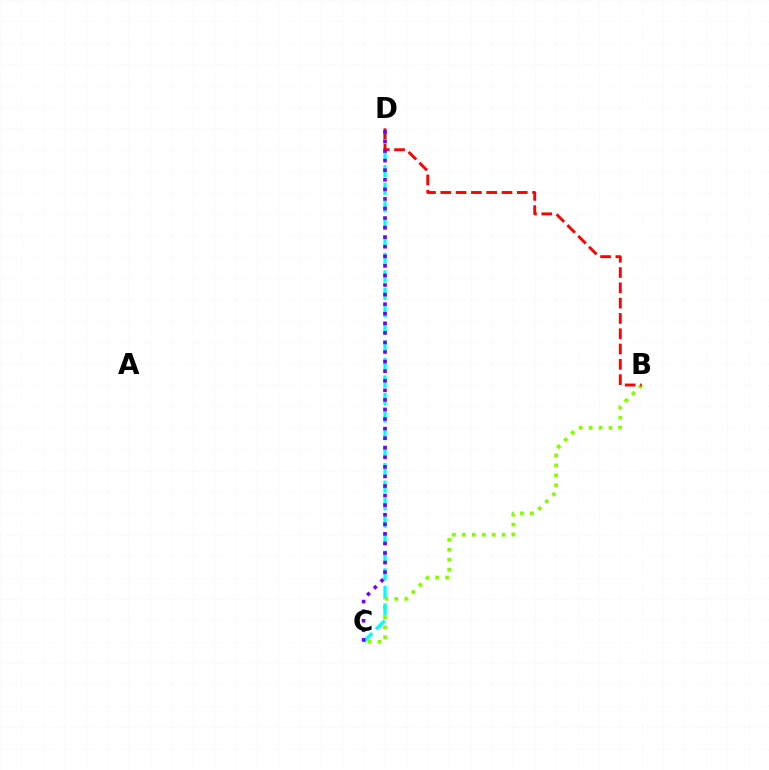{('B', 'C'): [{'color': '#84ff00', 'line_style': 'dotted', 'thickness': 2.7}], ('C', 'D'): [{'color': '#00fff6', 'line_style': 'dashed', 'thickness': 2.38}, {'color': '#7200ff', 'line_style': 'dotted', 'thickness': 2.6}], ('B', 'D'): [{'color': '#ff0000', 'line_style': 'dashed', 'thickness': 2.08}]}